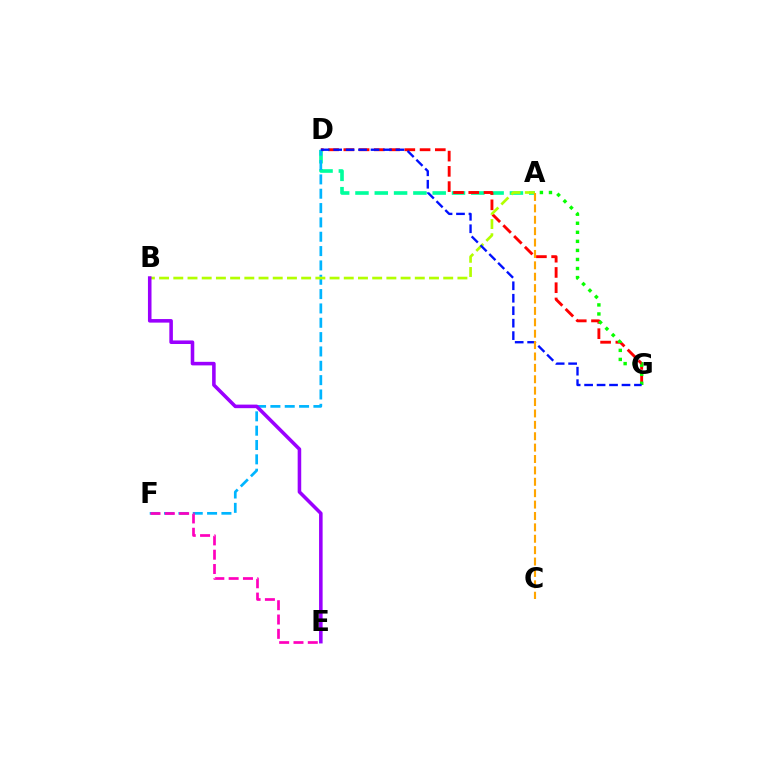{('A', 'D'): [{'color': '#00ff9d', 'line_style': 'dashed', 'thickness': 2.62}], ('D', 'G'): [{'color': '#ff0000', 'line_style': 'dashed', 'thickness': 2.07}, {'color': '#0010ff', 'line_style': 'dashed', 'thickness': 1.69}], ('D', 'F'): [{'color': '#00b5ff', 'line_style': 'dashed', 'thickness': 1.95}], ('A', 'G'): [{'color': '#08ff00', 'line_style': 'dotted', 'thickness': 2.46}], ('E', 'F'): [{'color': '#ff00bd', 'line_style': 'dashed', 'thickness': 1.94}], ('A', 'B'): [{'color': '#b3ff00', 'line_style': 'dashed', 'thickness': 1.93}], ('A', 'C'): [{'color': '#ffa500', 'line_style': 'dashed', 'thickness': 1.55}], ('B', 'E'): [{'color': '#9b00ff', 'line_style': 'solid', 'thickness': 2.56}]}